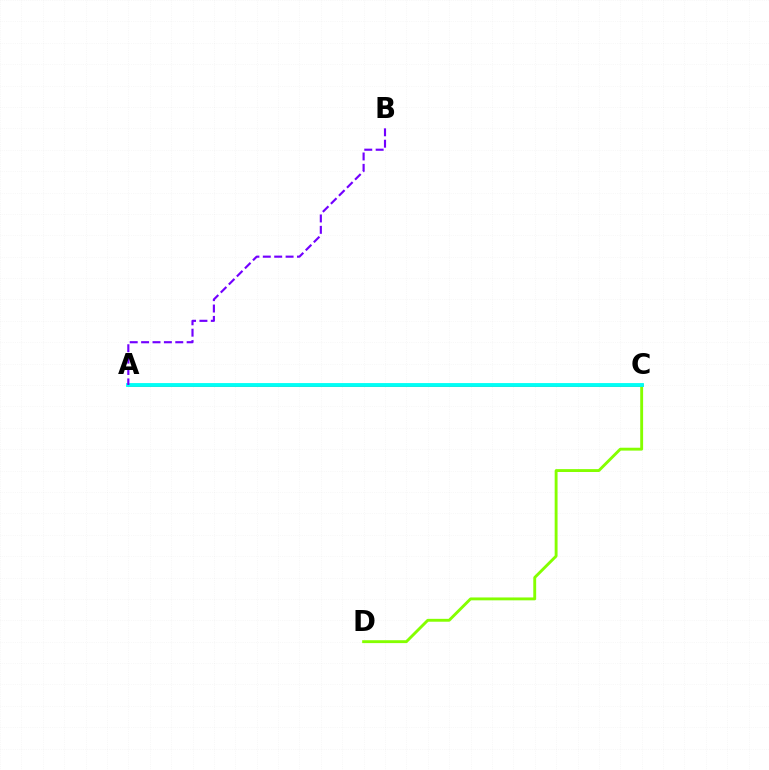{('C', 'D'): [{'color': '#84ff00', 'line_style': 'solid', 'thickness': 2.07}], ('A', 'C'): [{'color': '#ff0000', 'line_style': 'solid', 'thickness': 1.81}, {'color': '#00fff6', 'line_style': 'solid', 'thickness': 2.77}], ('A', 'B'): [{'color': '#7200ff', 'line_style': 'dashed', 'thickness': 1.55}]}